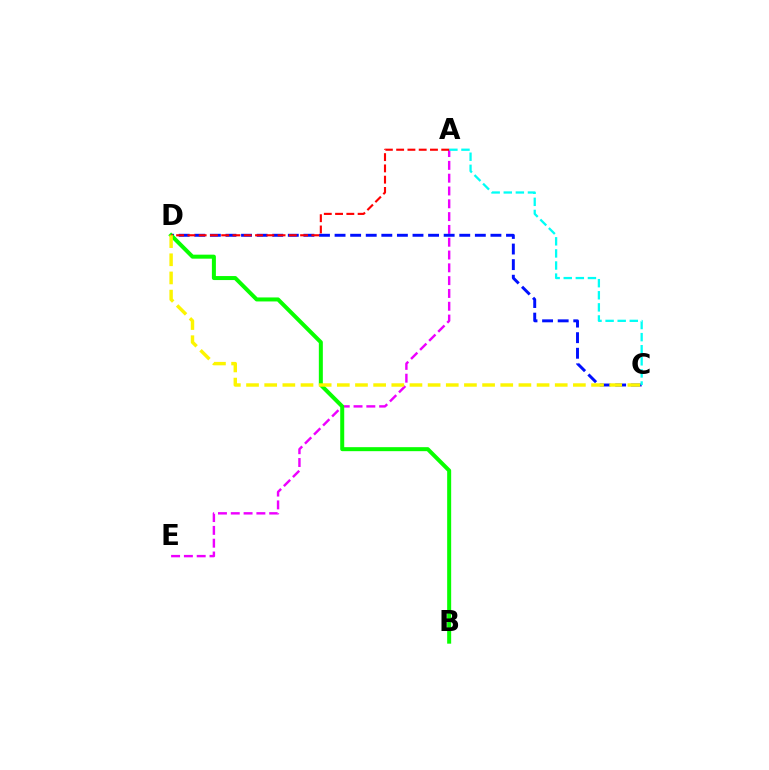{('A', 'E'): [{'color': '#ee00ff', 'line_style': 'dashed', 'thickness': 1.74}], ('C', 'D'): [{'color': '#0010ff', 'line_style': 'dashed', 'thickness': 2.12}, {'color': '#fcf500', 'line_style': 'dashed', 'thickness': 2.47}], ('A', 'C'): [{'color': '#00fff6', 'line_style': 'dashed', 'thickness': 1.64}], ('B', 'D'): [{'color': '#08ff00', 'line_style': 'solid', 'thickness': 2.88}], ('A', 'D'): [{'color': '#ff0000', 'line_style': 'dashed', 'thickness': 1.53}]}